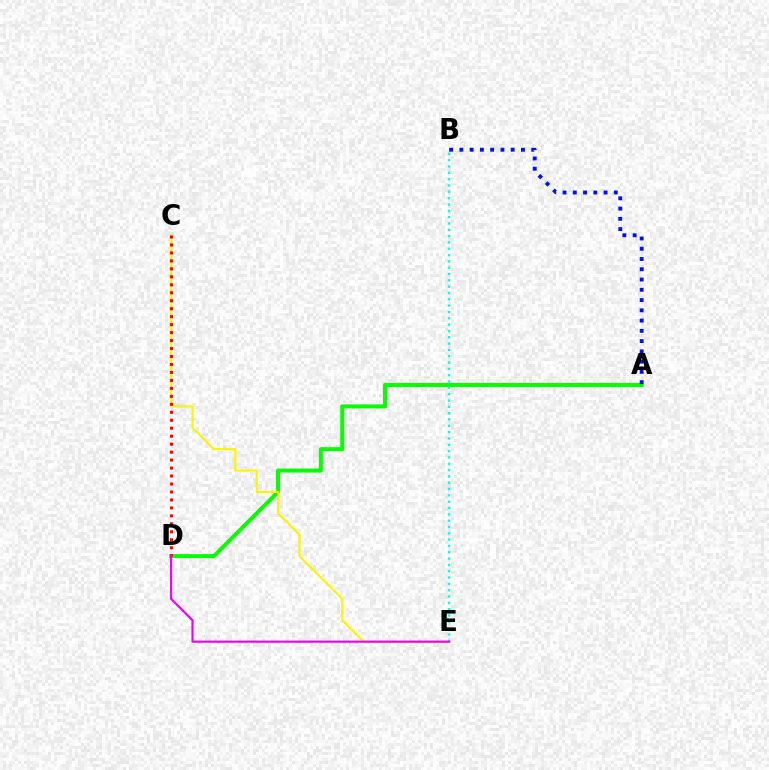{('A', 'D'): [{'color': '#08ff00', 'line_style': 'solid', 'thickness': 2.89}], ('C', 'E'): [{'color': '#fcf500', 'line_style': 'solid', 'thickness': 1.54}], ('C', 'D'): [{'color': '#ff0000', 'line_style': 'dotted', 'thickness': 2.16}], ('B', 'E'): [{'color': '#00fff6', 'line_style': 'dotted', 'thickness': 1.72}], ('A', 'B'): [{'color': '#0010ff', 'line_style': 'dotted', 'thickness': 2.79}], ('D', 'E'): [{'color': '#ee00ff', 'line_style': 'solid', 'thickness': 1.55}]}